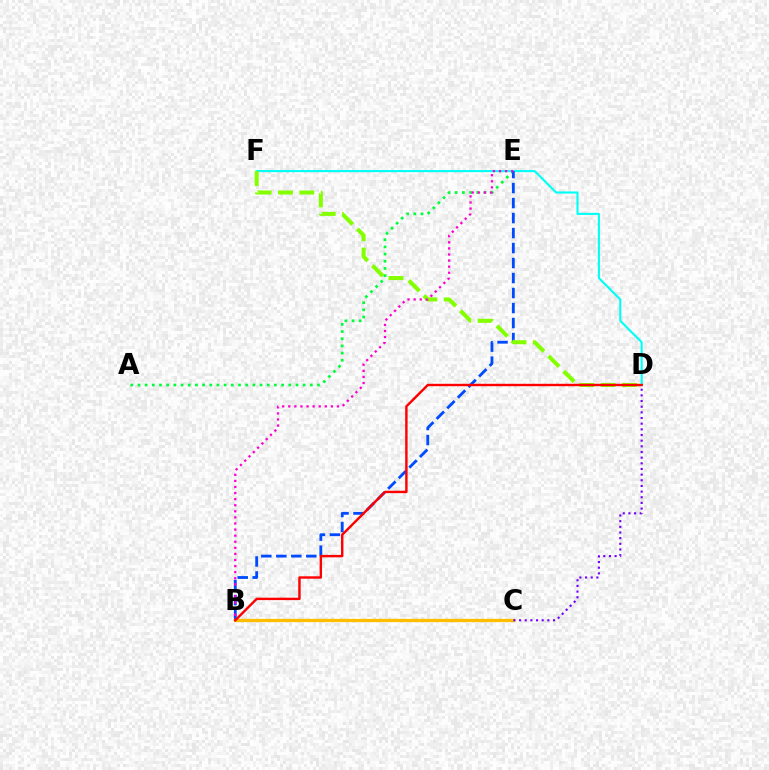{('A', 'E'): [{'color': '#00ff39', 'line_style': 'dotted', 'thickness': 1.95}], ('D', 'F'): [{'color': '#00fff6', 'line_style': 'solid', 'thickness': 1.53}, {'color': '#84ff00', 'line_style': 'dashed', 'thickness': 2.9}], ('B', 'E'): [{'color': '#004bff', 'line_style': 'dashed', 'thickness': 2.04}, {'color': '#ff00cf', 'line_style': 'dotted', 'thickness': 1.65}], ('B', 'C'): [{'color': '#ffbd00', 'line_style': 'solid', 'thickness': 2.35}], ('C', 'D'): [{'color': '#7200ff', 'line_style': 'dotted', 'thickness': 1.54}], ('B', 'D'): [{'color': '#ff0000', 'line_style': 'solid', 'thickness': 1.73}]}